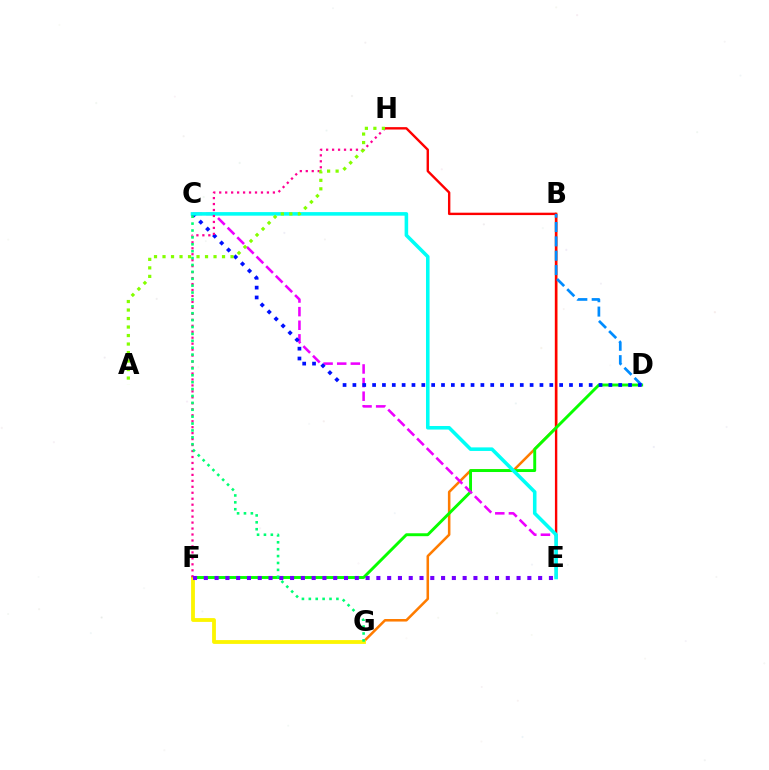{('B', 'G'): [{'color': '#ff7c00', 'line_style': 'solid', 'thickness': 1.83}], ('E', 'H'): [{'color': '#ff0000', 'line_style': 'solid', 'thickness': 1.72}], ('D', 'F'): [{'color': '#08ff00', 'line_style': 'solid', 'thickness': 2.1}], ('B', 'D'): [{'color': '#008cff', 'line_style': 'dashed', 'thickness': 1.95}], ('F', 'G'): [{'color': '#fcf500', 'line_style': 'solid', 'thickness': 2.74}], ('C', 'E'): [{'color': '#ee00ff', 'line_style': 'dashed', 'thickness': 1.85}, {'color': '#00fff6', 'line_style': 'solid', 'thickness': 2.57}], ('C', 'D'): [{'color': '#0010ff', 'line_style': 'dotted', 'thickness': 2.67}], ('F', 'H'): [{'color': '#ff0094', 'line_style': 'dotted', 'thickness': 1.62}], ('E', 'F'): [{'color': '#7200ff', 'line_style': 'dotted', 'thickness': 2.93}], ('C', 'G'): [{'color': '#00ff74', 'line_style': 'dotted', 'thickness': 1.87}], ('A', 'H'): [{'color': '#84ff00', 'line_style': 'dotted', 'thickness': 2.31}]}